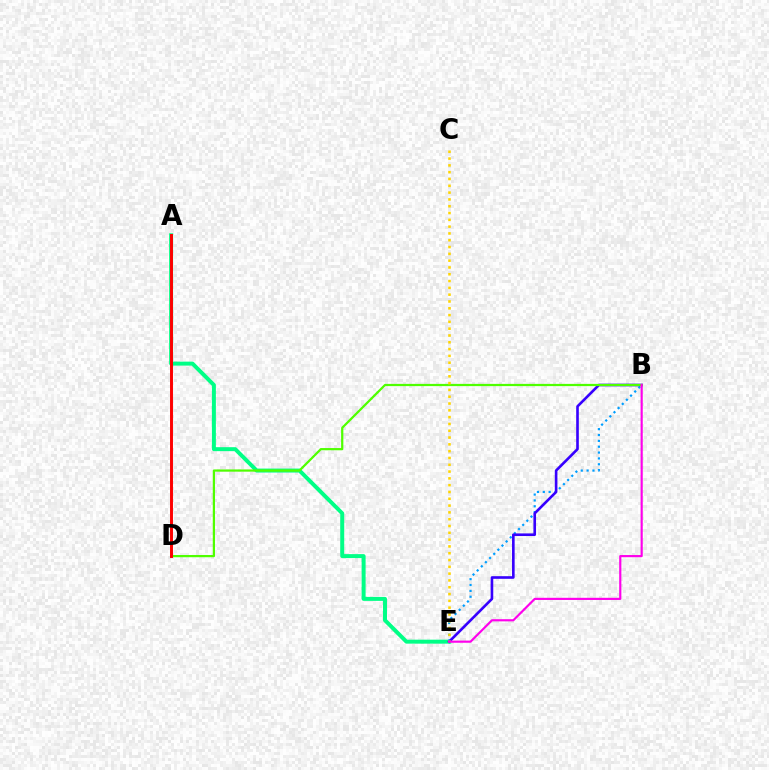{('A', 'E'): [{'color': '#00ff86', 'line_style': 'solid', 'thickness': 2.86}], ('B', 'E'): [{'color': '#009eff', 'line_style': 'dotted', 'thickness': 1.59}, {'color': '#3700ff', 'line_style': 'solid', 'thickness': 1.89}, {'color': '#ff00ed', 'line_style': 'solid', 'thickness': 1.56}], ('B', 'D'): [{'color': '#4fff00', 'line_style': 'solid', 'thickness': 1.61}], ('A', 'D'): [{'color': '#ff0000', 'line_style': 'solid', 'thickness': 2.12}], ('C', 'E'): [{'color': '#ffd500', 'line_style': 'dotted', 'thickness': 1.85}]}